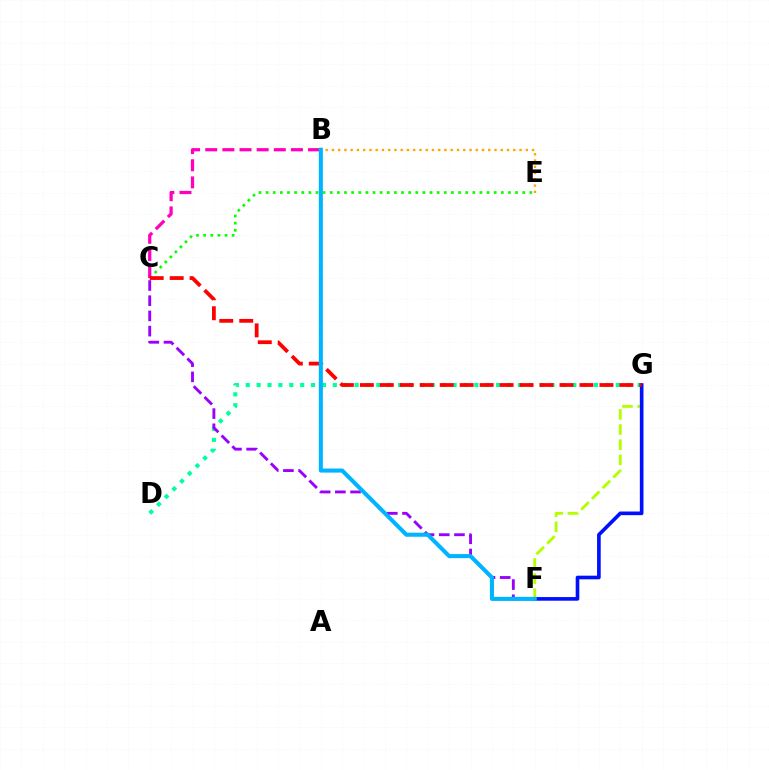{('C', 'E'): [{'color': '#08ff00', 'line_style': 'dotted', 'thickness': 1.94}], ('D', 'G'): [{'color': '#00ff9d', 'line_style': 'dotted', 'thickness': 2.96}], ('C', 'F'): [{'color': '#9b00ff', 'line_style': 'dashed', 'thickness': 2.07}], ('B', 'C'): [{'color': '#ff00bd', 'line_style': 'dashed', 'thickness': 2.33}], ('F', 'G'): [{'color': '#b3ff00', 'line_style': 'dashed', 'thickness': 2.06}, {'color': '#0010ff', 'line_style': 'solid', 'thickness': 2.62}], ('B', 'E'): [{'color': '#ffa500', 'line_style': 'dotted', 'thickness': 1.7}], ('C', 'G'): [{'color': '#ff0000', 'line_style': 'dashed', 'thickness': 2.71}], ('B', 'F'): [{'color': '#00b5ff', 'line_style': 'solid', 'thickness': 2.93}]}